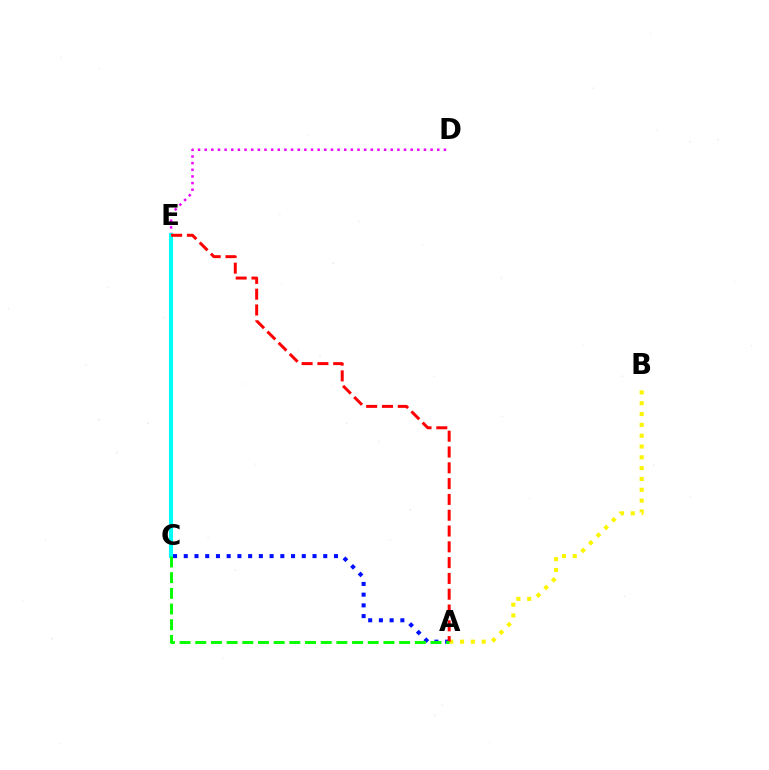{('A', 'B'): [{'color': '#fcf500', 'line_style': 'dotted', 'thickness': 2.94}], ('A', 'C'): [{'color': '#0010ff', 'line_style': 'dotted', 'thickness': 2.92}, {'color': '#08ff00', 'line_style': 'dashed', 'thickness': 2.13}], ('D', 'E'): [{'color': '#ee00ff', 'line_style': 'dotted', 'thickness': 1.81}], ('C', 'E'): [{'color': '#00fff6', 'line_style': 'solid', 'thickness': 2.92}], ('A', 'E'): [{'color': '#ff0000', 'line_style': 'dashed', 'thickness': 2.15}]}